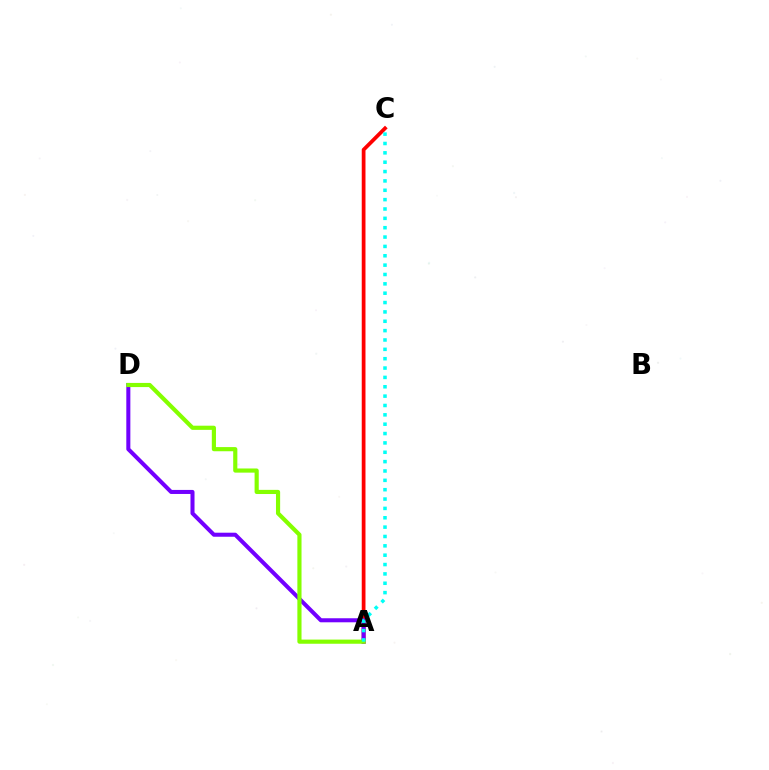{('A', 'C'): [{'color': '#ff0000', 'line_style': 'solid', 'thickness': 2.7}, {'color': '#00fff6', 'line_style': 'dotted', 'thickness': 2.54}], ('A', 'D'): [{'color': '#7200ff', 'line_style': 'solid', 'thickness': 2.91}, {'color': '#84ff00', 'line_style': 'solid', 'thickness': 2.99}]}